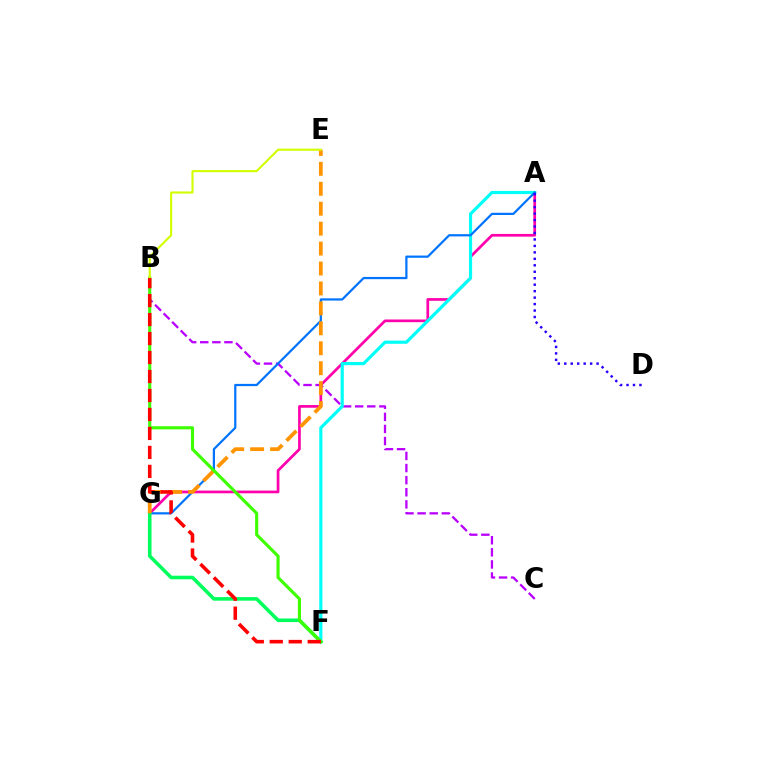{('A', 'G'): [{'color': '#ff00ac', 'line_style': 'solid', 'thickness': 1.94}, {'color': '#0074ff', 'line_style': 'solid', 'thickness': 1.6}], ('B', 'C'): [{'color': '#b900ff', 'line_style': 'dashed', 'thickness': 1.64}], ('A', 'F'): [{'color': '#00fff6', 'line_style': 'solid', 'thickness': 2.27}], ('F', 'G'): [{'color': '#00ff5c', 'line_style': 'solid', 'thickness': 2.58}], ('A', 'D'): [{'color': '#2500ff', 'line_style': 'dotted', 'thickness': 1.76}], ('E', 'G'): [{'color': '#ff9400', 'line_style': 'dashed', 'thickness': 2.71}], ('B', 'F'): [{'color': '#3dff00', 'line_style': 'solid', 'thickness': 2.24}, {'color': '#ff0000', 'line_style': 'dashed', 'thickness': 2.58}], ('B', 'E'): [{'color': '#d1ff00', 'line_style': 'solid', 'thickness': 1.53}]}